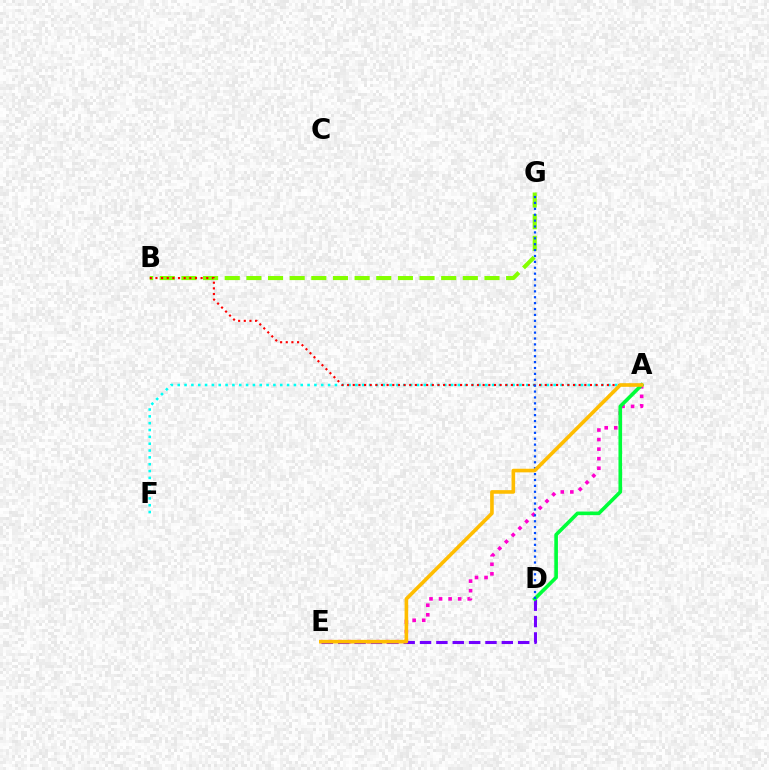{('A', 'E'): [{'color': '#ff00cf', 'line_style': 'dotted', 'thickness': 2.6}, {'color': '#ffbd00', 'line_style': 'solid', 'thickness': 2.61}], ('B', 'G'): [{'color': '#84ff00', 'line_style': 'dashed', 'thickness': 2.94}], ('A', 'F'): [{'color': '#00fff6', 'line_style': 'dotted', 'thickness': 1.86}], ('D', 'E'): [{'color': '#7200ff', 'line_style': 'dashed', 'thickness': 2.22}], ('A', 'D'): [{'color': '#00ff39', 'line_style': 'solid', 'thickness': 2.61}], ('A', 'B'): [{'color': '#ff0000', 'line_style': 'dotted', 'thickness': 1.53}], ('D', 'G'): [{'color': '#004bff', 'line_style': 'dotted', 'thickness': 1.6}]}